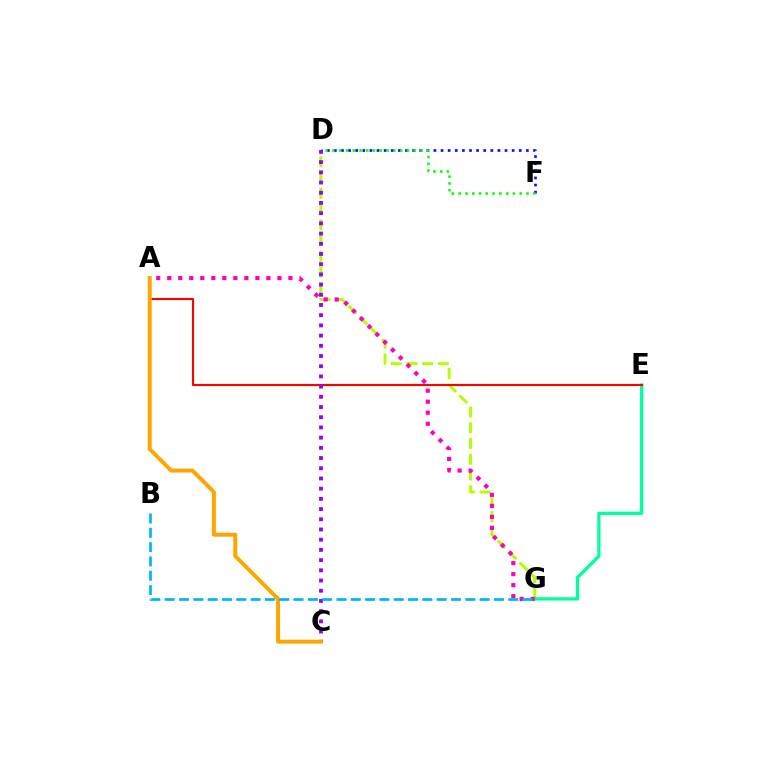{('D', 'G'): [{'color': '#b3ff00', 'line_style': 'dashed', 'thickness': 2.14}], ('E', 'G'): [{'color': '#00ff9d', 'line_style': 'solid', 'thickness': 2.36}], ('A', 'G'): [{'color': '#ff00bd', 'line_style': 'dotted', 'thickness': 2.99}], ('D', 'F'): [{'color': '#0010ff', 'line_style': 'dotted', 'thickness': 1.93}, {'color': '#08ff00', 'line_style': 'dotted', 'thickness': 1.84}], ('A', 'E'): [{'color': '#ff0000', 'line_style': 'solid', 'thickness': 1.53}], ('C', 'D'): [{'color': '#9b00ff', 'line_style': 'dotted', 'thickness': 2.77}], ('A', 'C'): [{'color': '#ffa500', 'line_style': 'solid', 'thickness': 2.85}], ('B', 'G'): [{'color': '#00b5ff', 'line_style': 'dashed', 'thickness': 1.94}]}